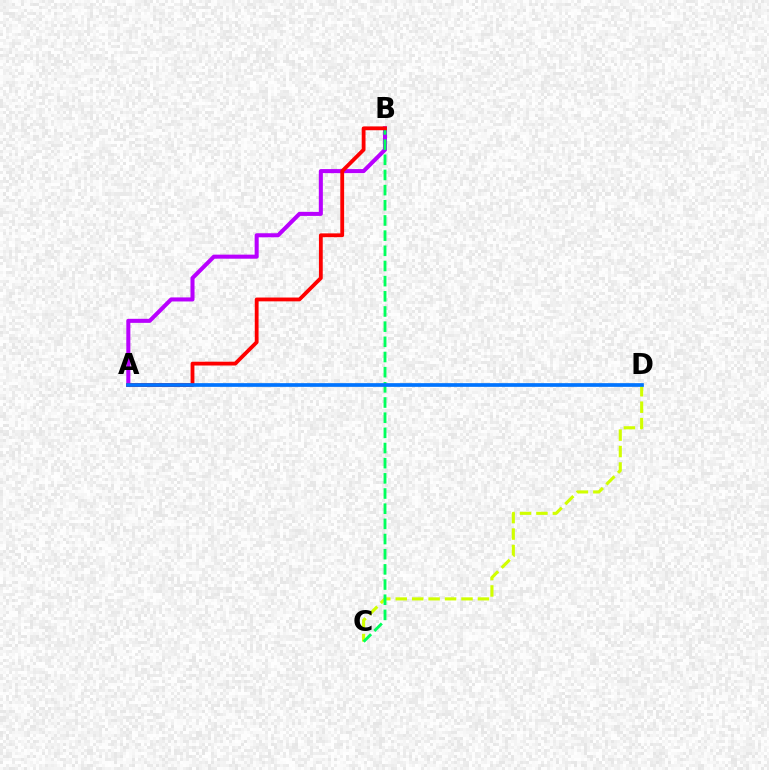{('C', 'D'): [{'color': '#d1ff00', 'line_style': 'dashed', 'thickness': 2.23}], ('A', 'B'): [{'color': '#b900ff', 'line_style': 'solid', 'thickness': 2.91}, {'color': '#ff0000', 'line_style': 'solid', 'thickness': 2.74}], ('B', 'C'): [{'color': '#00ff5c', 'line_style': 'dashed', 'thickness': 2.06}], ('A', 'D'): [{'color': '#0074ff', 'line_style': 'solid', 'thickness': 2.66}]}